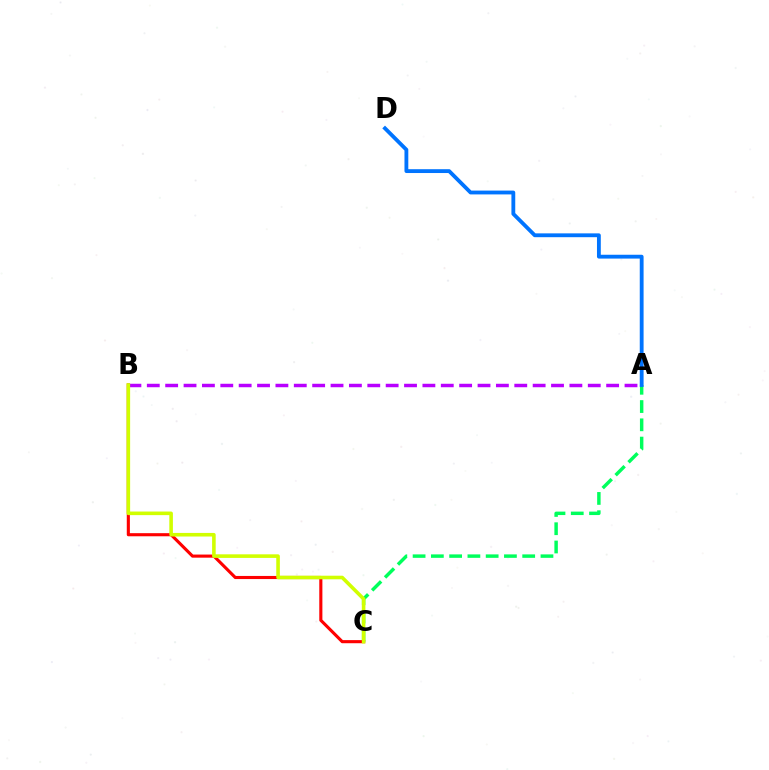{('A', 'C'): [{'color': '#00ff5c', 'line_style': 'dashed', 'thickness': 2.48}], ('B', 'C'): [{'color': '#ff0000', 'line_style': 'solid', 'thickness': 2.24}, {'color': '#d1ff00', 'line_style': 'solid', 'thickness': 2.58}], ('A', 'B'): [{'color': '#b900ff', 'line_style': 'dashed', 'thickness': 2.5}], ('A', 'D'): [{'color': '#0074ff', 'line_style': 'solid', 'thickness': 2.76}]}